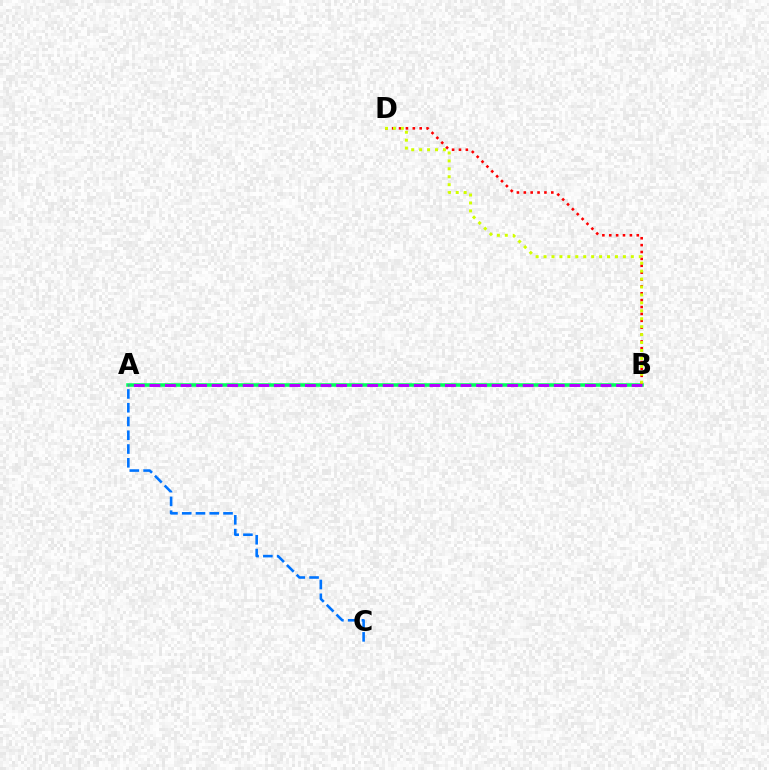{('A', 'B'): [{'color': '#00ff5c', 'line_style': 'solid', 'thickness': 2.56}, {'color': '#b900ff', 'line_style': 'dashed', 'thickness': 2.11}], ('B', 'D'): [{'color': '#ff0000', 'line_style': 'dotted', 'thickness': 1.87}, {'color': '#d1ff00', 'line_style': 'dotted', 'thickness': 2.16}], ('A', 'C'): [{'color': '#0074ff', 'line_style': 'dashed', 'thickness': 1.87}]}